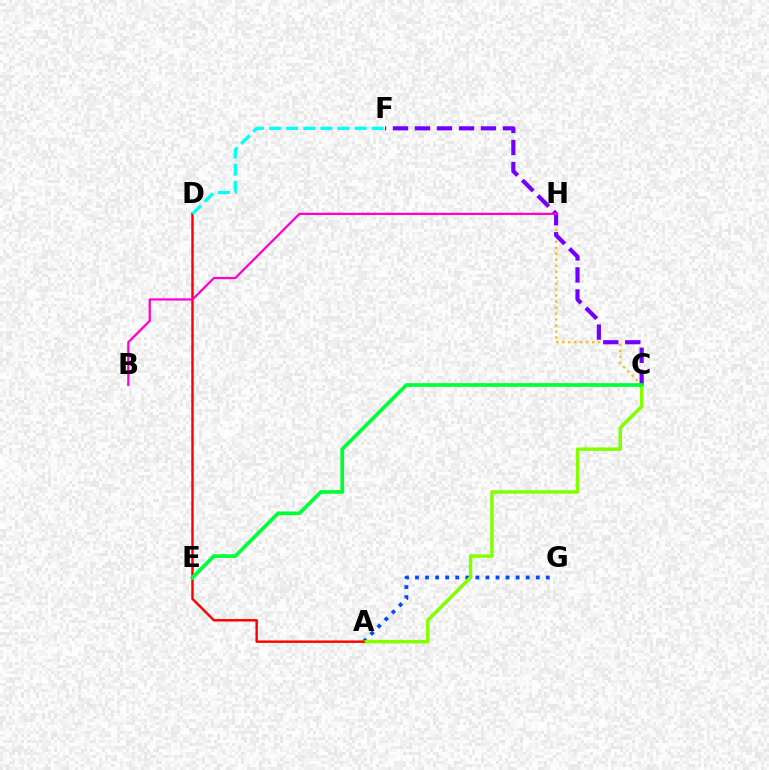{('C', 'H'): [{'color': '#ffbd00', 'line_style': 'dotted', 'thickness': 1.62}], ('A', 'G'): [{'color': '#004bff', 'line_style': 'dotted', 'thickness': 2.73}], ('A', 'C'): [{'color': '#84ff00', 'line_style': 'solid', 'thickness': 2.5}], ('A', 'D'): [{'color': '#ff0000', 'line_style': 'solid', 'thickness': 1.75}], ('C', 'F'): [{'color': '#7200ff', 'line_style': 'dashed', 'thickness': 2.99}], ('D', 'F'): [{'color': '#00fff6', 'line_style': 'dashed', 'thickness': 2.33}], ('B', 'H'): [{'color': '#ff00cf', 'line_style': 'solid', 'thickness': 1.62}], ('C', 'E'): [{'color': '#00ff39', 'line_style': 'solid', 'thickness': 2.66}]}